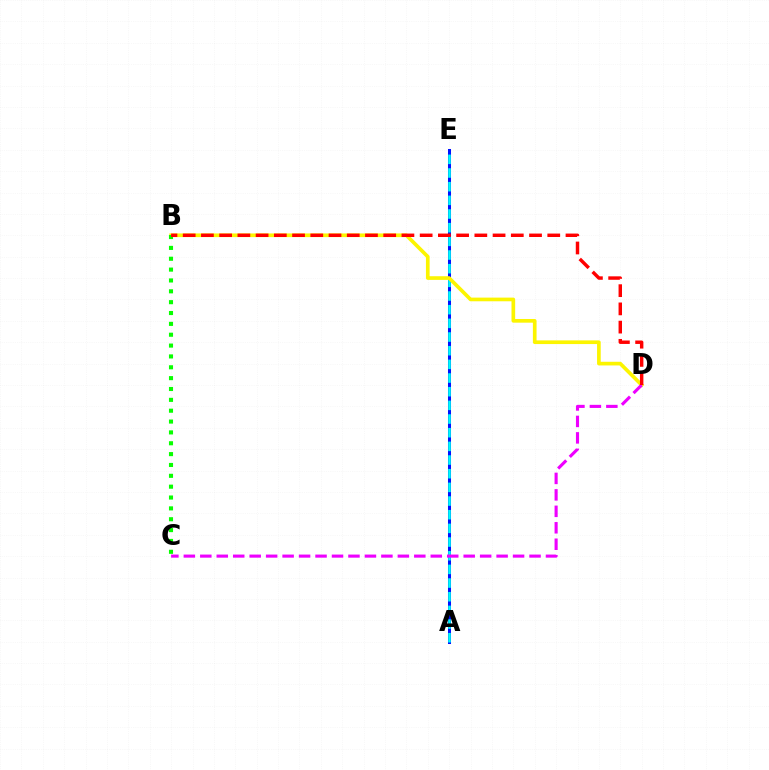{('A', 'E'): [{'color': '#0010ff', 'line_style': 'solid', 'thickness': 2.17}, {'color': '#00fff6', 'line_style': 'dashed', 'thickness': 1.86}], ('B', 'D'): [{'color': '#fcf500', 'line_style': 'solid', 'thickness': 2.64}, {'color': '#ff0000', 'line_style': 'dashed', 'thickness': 2.48}], ('C', 'D'): [{'color': '#ee00ff', 'line_style': 'dashed', 'thickness': 2.24}], ('B', 'C'): [{'color': '#08ff00', 'line_style': 'dotted', 'thickness': 2.95}]}